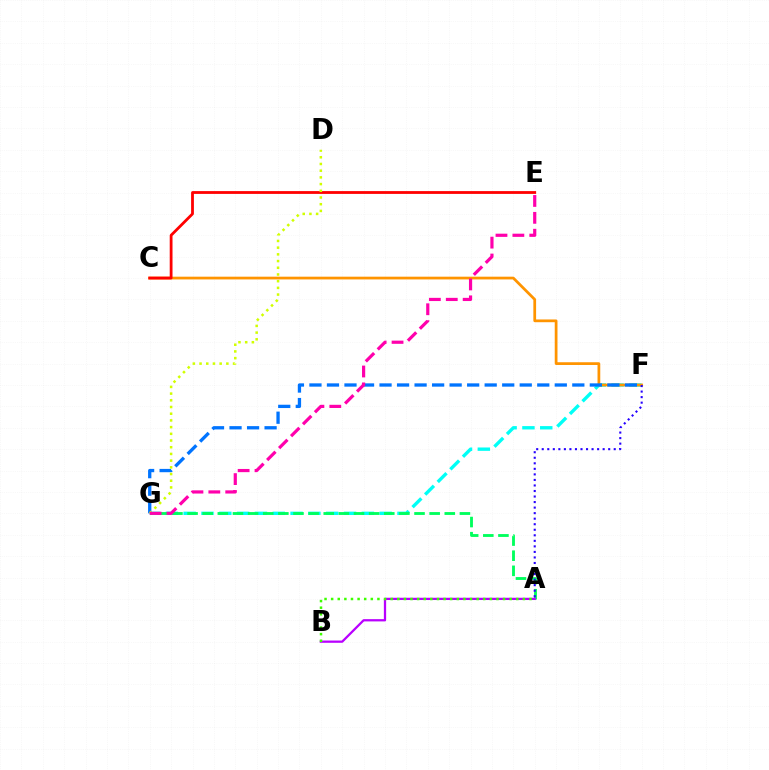{('F', 'G'): [{'color': '#00fff6', 'line_style': 'dashed', 'thickness': 2.42}, {'color': '#0074ff', 'line_style': 'dashed', 'thickness': 2.38}], ('A', 'G'): [{'color': '#00ff5c', 'line_style': 'dashed', 'thickness': 2.06}], ('A', 'B'): [{'color': '#b900ff', 'line_style': 'solid', 'thickness': 1.63}, {'color': '#3dff00', 'line_style': 'dotted', 'thickness': 1.8}], ('C', 'F'): [{'color': '#ff9400', 'line_style': 'solid', 'thickness': 1.98}], ('C', 'E'): [{'color': '#ff0000', 'line_style': 'solid', 'thickness': 2.01}], ('A', 'F'): [{'color': '#2500ff', 'line_style': 'dotted', 'thickness': 1.5}], ('D', 'G'): [{'color': '#d1ff00', 'line_style': 'dotted', 'thickness': 1.82}], ('E', 'G'): [{'color': '#ff00ac', 'line_style': 'dashed', 'thickness': 2.29}]}